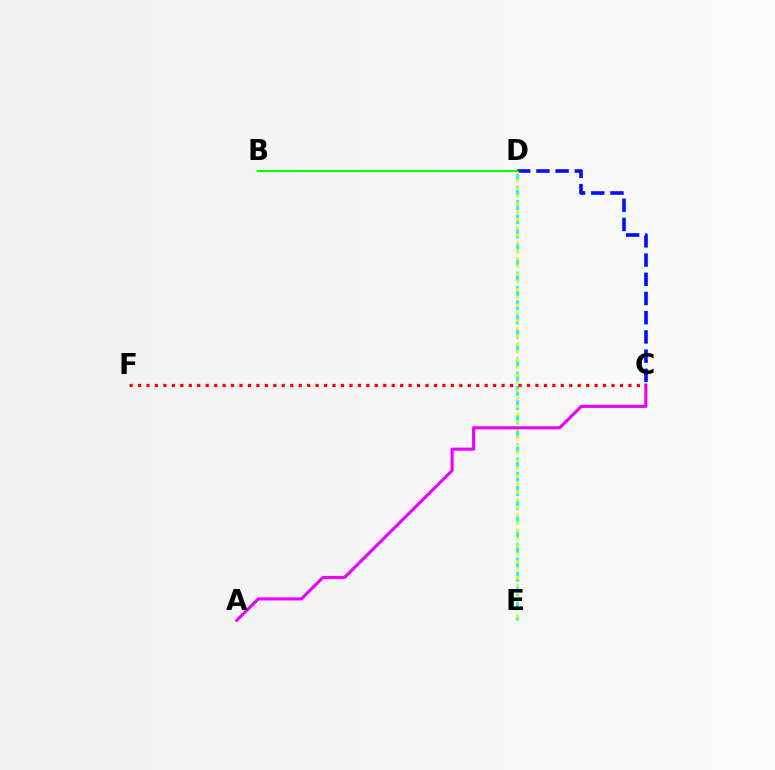{('D', 'E'): [{'color': '#00fff6', 'line_style': 'dashed', 'thickness': 1.94}, {'color': '#fcf500', 'line_style': 'dotted', 'thickness': 2.11}], ('C', 'D'): [{'color': '#0010ff', 'line_style': 'dashed', 'thickness': 2.61}], ('B', 'D'): [{'color': '#08ff00', 'line_style': 'solid', 'thickness': 1.53}], ('A', 'C'): [{'color': '#ee00ff', 'line_style': 'solid', 'thickness': 2.22}], ('C', 'F'): [{'color': '#ff0000', 'line_style': 'dotted', 'thickness': 2.3}]}